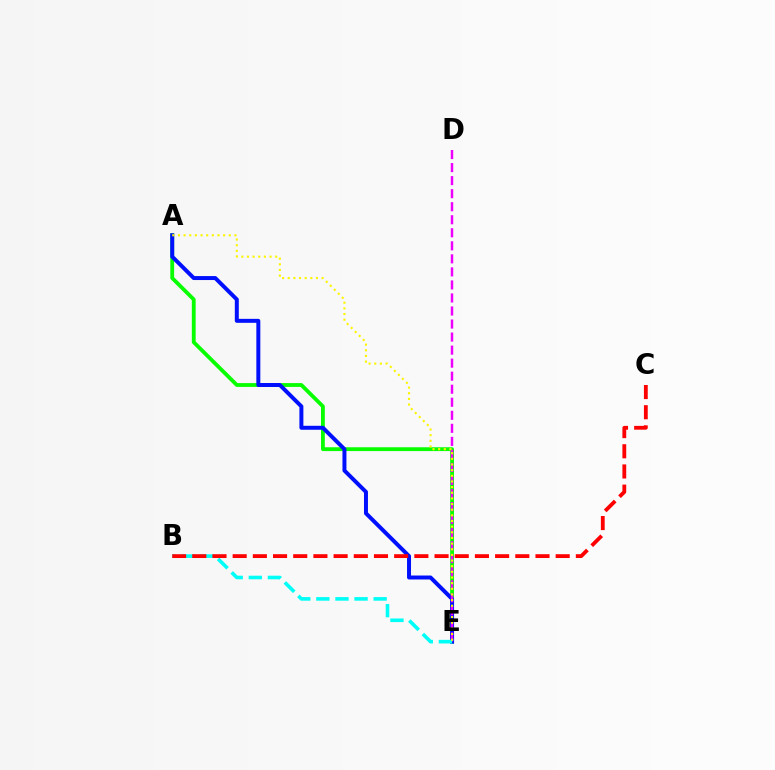{('A', 'E'): [{'color': '#08ff00', 'line_style': 'solid', 'thickness': 2.75}, {'color': '#0010ff', 'line_style': 'solid', 'thickness': 2.86}, {'color': '#fcf500', 'line_style': 'dotted', 'thickness': 1.54}], ('D', 'E'): [{'color': '#ee00ff', 'line_style': 'dashed', 'thickness': 1.77}], ('B', 'E'): [{'color': '#00fff6', 'line_style': 'dashed', 'thickness': 2.59}], ('B', 'C'): [{'color': '#ff0000', 'line_style': 'dashed', 'thickness': 2.74}]}